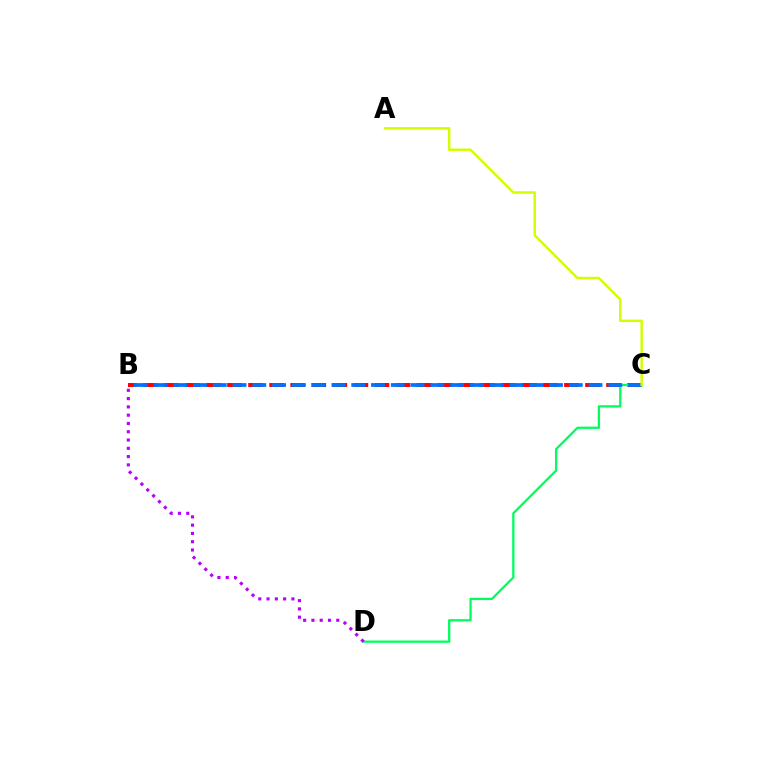{('B', 'C'): [{'color': '#ff0000', 'line_style': 'dashed', 'thickness': 2.86}, {'color': '#0074ff', 'line_style': 'dashed', 'thickness': 2.69}], ('C', 'D'): [{'color': '#00ff5c', 'line_style': 'solid', 'thickness': 1.65}], ('A', 'C'): [{'color': '#d1ff00', 'line_style': 'solid', 'thickness': 1.78}], ('B', 'D'): [{'color': '#b900ff', 'line_style': 'dotted', 'thickness': 2.25}]}